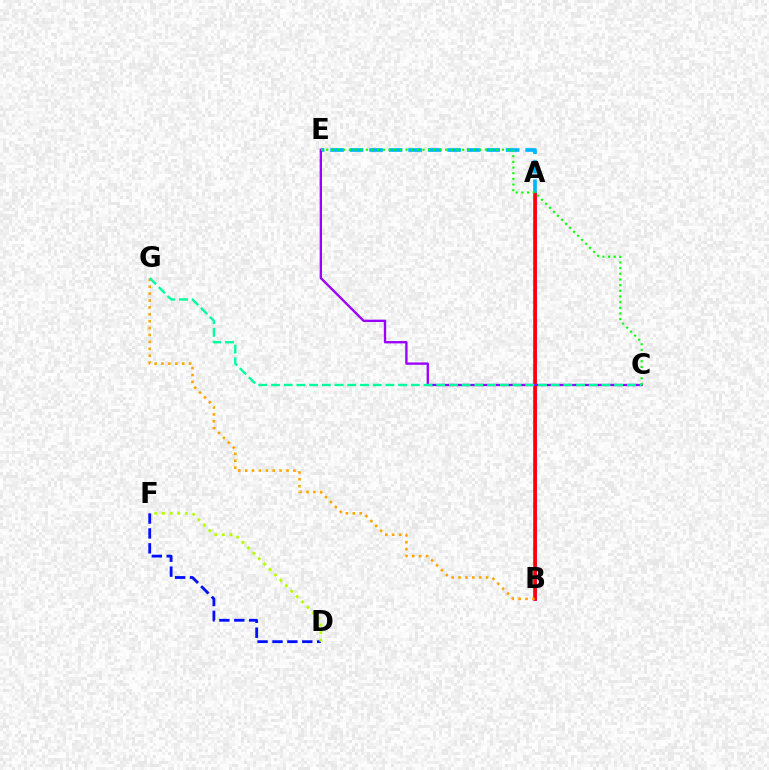{('D', 'F'): [{'color': '#0010ff', 'line_style': 'dashed', 'thickness': 2.02}, {'color': '#b3ff00', 'line_style': 'dotted', 'thickness': 2.08}], ('A', 'B'): [{'color': '#ff00bd', 'line_style': 'solid', 'thickness': 2.01}, {'color': '#ff0000', 'line_style': 'solid', 'thickness': 2.58}], ('A', 'E'): [{'color': '#00b5ff', 'line_style': 'dashed', 'thickness': 2.65}], ('C', 'E'): [{'color': '#9b00ff', 'line_style': 'solid', 'thickness': 1.69}, {'color': '#08ff00', 'line_style': 'dotted', 'thickness': 1.54}], ('B', 'G'): [{'color': '#ffa500', 'line_style': 'dotted', 'thickness': 1.87}], ('C', 'G'): [{'color': '#00ff9d', 'line_style': 'dashed', 'thickness': 1.73}]}